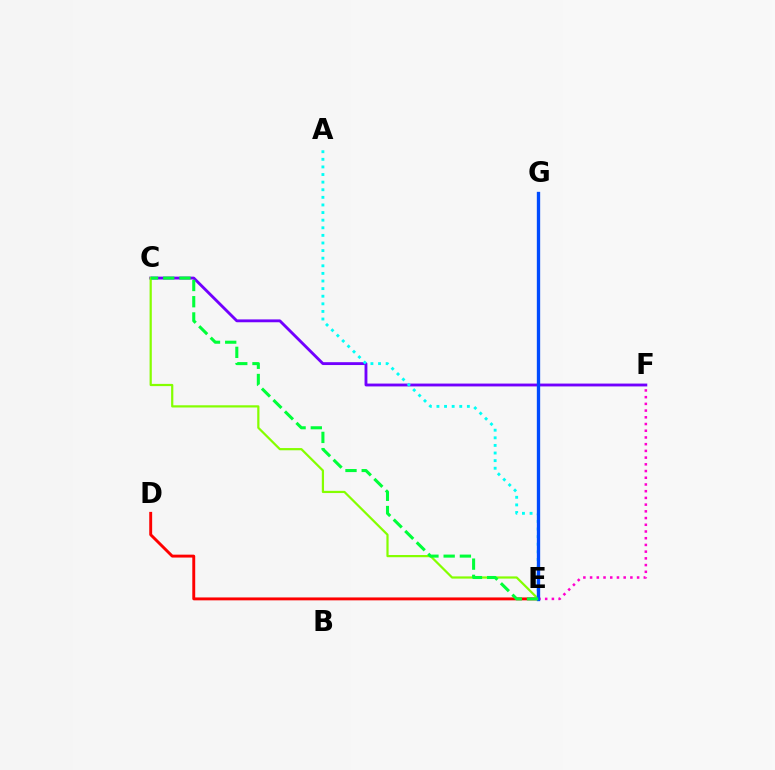{('C', 'F'): [{'color': '#7200ff', 'line_style': 'solid', 'thickness': 2.06}], ('E', 'F'): [{'color': '#ff00cf', 'line_style': 'dotted', 'thickness': 1.82}], ('D', 'E'): [{'color': '#ff0000', 'line_style': 'solid', 'thickness': 2.09}], ('C', 'E'): [{'color': '#84ff00', 'line_style': 'solid', 'thickness': 1.59}, {'color': '#00ff39', 'line_style': 'dashed', 'thickness': 2.2}], ('A', 'E'): [{'color': '#00fff6', 'line_style': 'dotted', 'thickness': 2.07}], ('E', 'G'): [{'color': '#ffbd00', 'line_style': 'dotted', 'thickness': 1.84}, {'color': '#004bff', 'line_style': 'solid', 'thickness': 2.4}]}